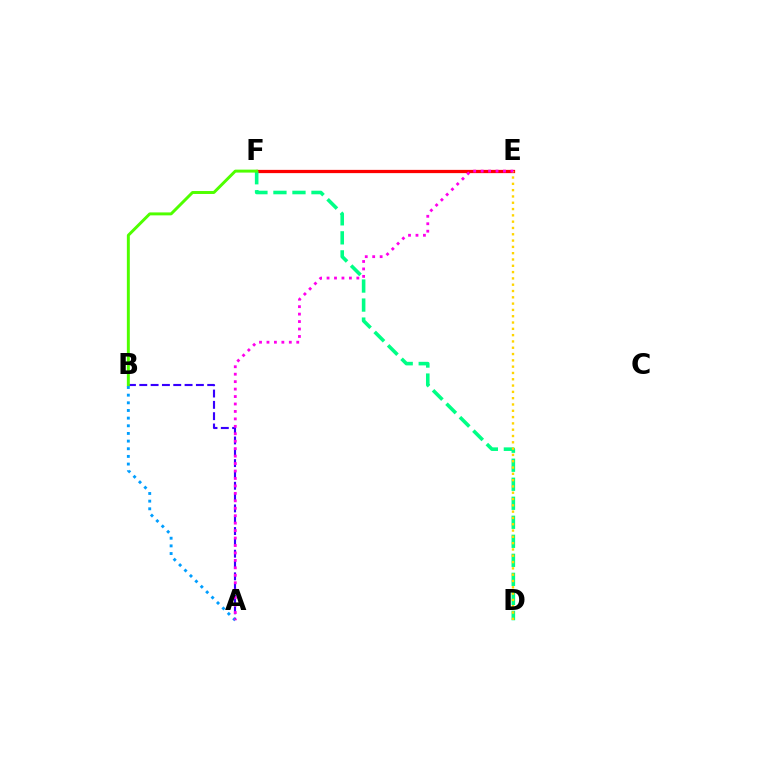{('E', 'F'): [{'color': '#ff0000', 'line_style': 'solid', 'thickness': 2.34}], ('A', 'B'): [{'color': '#3700ff', 'line_style': 'dashed', 'thickness': 1.54}, {'color': '#009eff', 'line_style': 'dotted', 'thickness': 2.08}], ('D', 'F'): [{'color': '#00ff86', 'line_style': 'dashed', 'thickness': 2.58}], ('B', 'F'): [{'color': '#4fff00', 'line_style': 'solid', 'thickness': 2.12}], ('D', 'E'): [{'color': '#ffd500', 'line_style': 'dotted', 'thickness': 1.71}], ('A', 'E'): [{'color': '#ff00ed', 'line_style': 'dotted', 'thickness': 2.02}]}